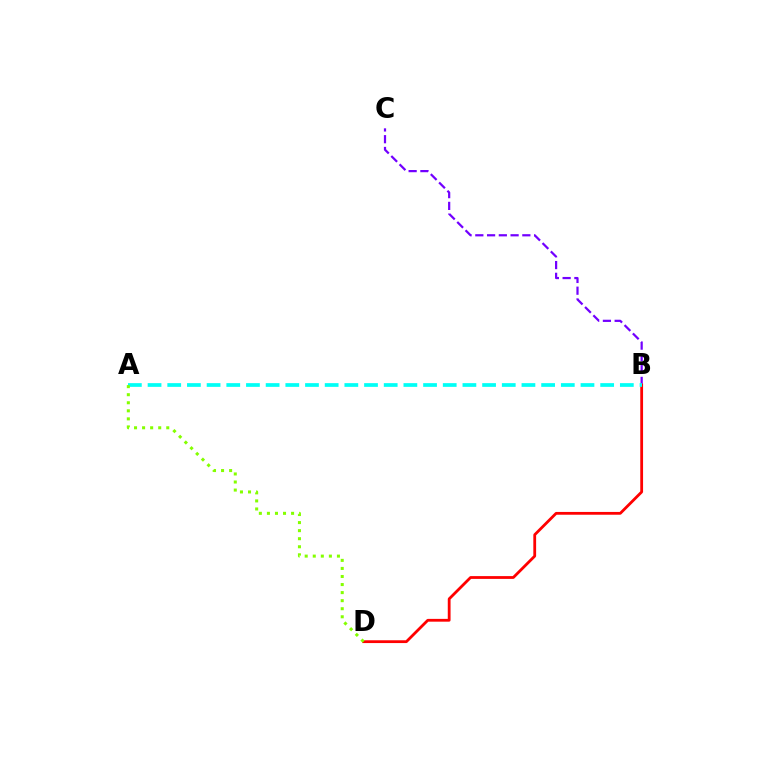{('B', 'C'): [{'color': '#7200ff', 'line_style': 'dashed', 'thickness': 1.6}], ('B', 'D'): [{'color': '#ff0000', 'line_style': 'solid', 'thickness': 2.01}], ('A', 'B'): [{'color': '#00fff6', 'line_style': 'dashed', 'thickness': 2.67}], ('A', 'D'): [{'color': '#84ff00', 'line_style': 'dotted', 'thickness': 2.19}]}